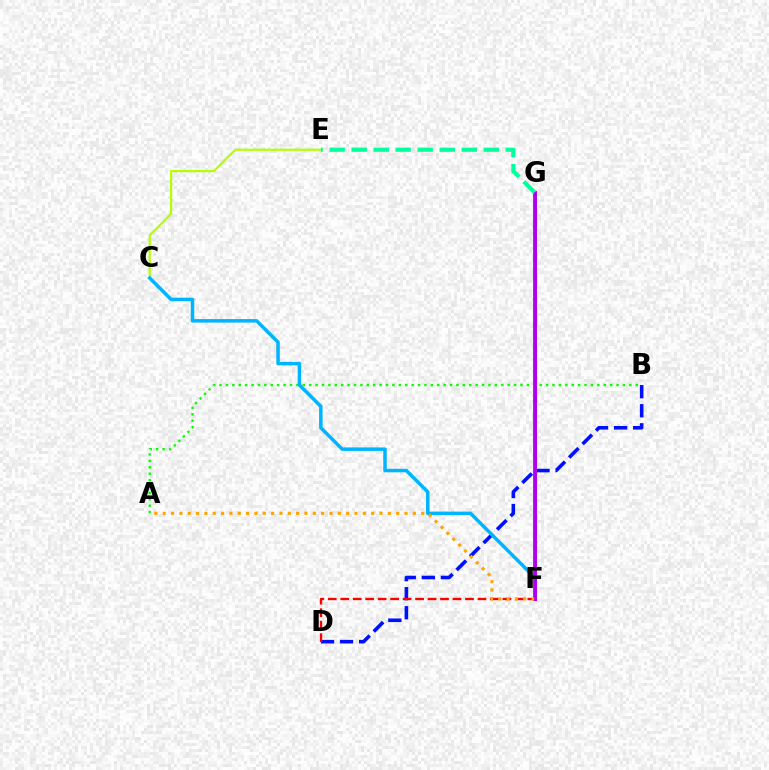{('B', 'D'): [{'color': '#0010ff', 'line_style': 'dashed', 'thickness': 2.59}], ('A', 'B'): [{'color': '#08ff00', 'line_style': 'dotted', 'thickness': 1.74}], ('C', 'E'): [{'color': '#b3ff00', 'line_style': 'solid', 'thickness': 1.56}], ('D', 'F'): [{'color': '#ff0000', 'line_style': 'dashed', 'thickness': 1.69}], ('C', 'F'): [{'color': '#00b5ff', 'line_style': 'solid', 'thickness': 2.52}], ('F', 'G'): [{'color': '#ff00bd', 'line_style': 'solid', 'thickness': 2.94}, {'color': '#9b00ff', 'line_style': 'solid', 'thickness': 1.85}], ('A', 'F'): [{'color': '#ffa500', 'line_style': 'dotted', 'thickness': 2.27}], ('E', 'G'): [{'color': '#00ff9d', 'line_style': 'dashed', 'thickness': 2.99}]}